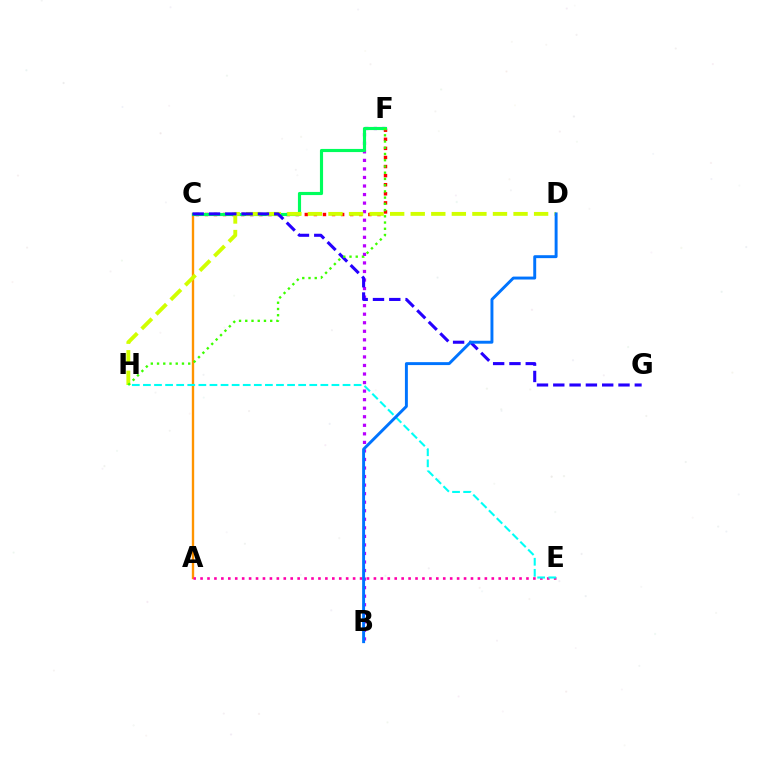{('B', 'F'): [{'color': '#b900ff', 'line_style': 'dotted', 'thickness': 2.32}], ('C', 'F'): [{'color': '#ff0000', 'line_style': 'dotted', 'thickness': 2.47}, {'color': '#00ff5c', 'line_style': 'solid', 'thickness': 2.26}], ('A', 'C'): [{'color': '#ff9400', 'line_style': 'solid', 'thickness': 1.7}], ('A', 'E'): [{'color': '#ff00ac', 'line_style': 'dotted', 'thickness': 1.88}], ('E', 'H'): [{'color': '#00fff6', 'line_style': 'dashed', 'thickness': 1.51}], ('D', 'H'): [{'color': '#d1ff00', 'line_style': 'dashed', 'thickness': 2.79}], ('C', 'G'): [{'color': '#2500ff', 'line_style': 'dashed', 'thickness': 2.21}], ('B', 'D'): [{'color': '#0074ff', 'line_style': 'solid', 'thickness': 2.11}], ('F', 'H'): [{'color': '#3dff00', 'line_style': 'dotted', 'thickness': 1.69}]}